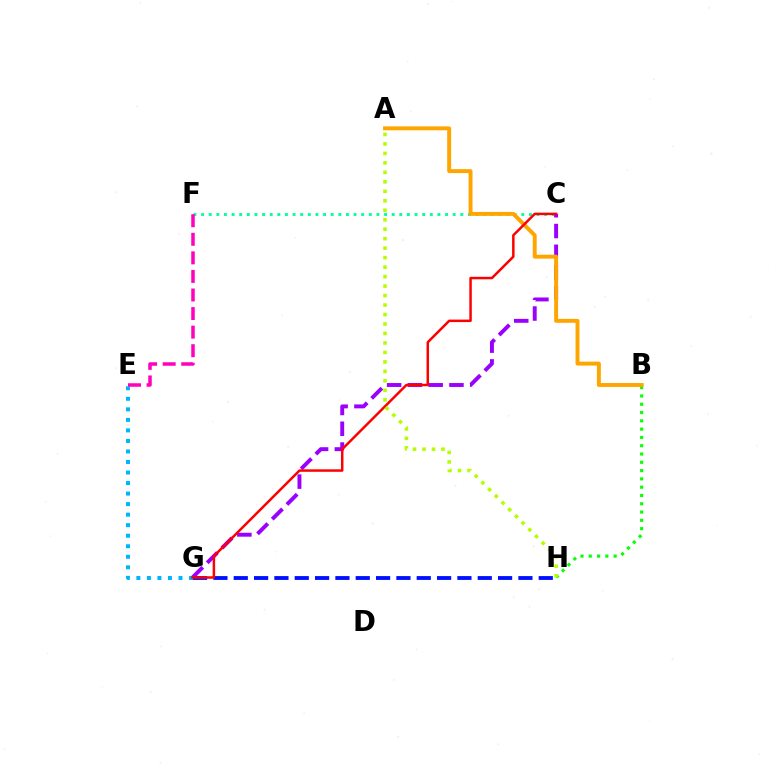{('G', 'H'): [{'color': '#0010ff', 'line_style': 'dashed', 'thickness': 2.76}], ('B', 'H'): [{'color': '#08ff00', 'line_style': 'dotted', 'thickness': 2.25}], ('E', 'G'): [{'color': '#00b5ff', 'line_style': 'dotted', 'thickness': 2.86}], ('C', 'F'): [{'color': '#00ff9d', 'line_style': 'dotted', 'thickness': 2.07}], ('C', 'G'): [{'color': '#9b00ff', 'line_style': 'dashed', 'thickness': 2.82}, {'color': '#ff0000', 'line_style': 'solid', 'thickness': 1.79}], ('A', 'B'): [{'color': '#ffa500', 'line_style': 'solid', 'thickness': 2.83}], ('A', 'H'): [{'color': '#b3ff00', 'line_style': 'dotted', 'thickness': 2.58}], ('E', 'F'): [{'color': '#ff00bd', 'line_style': 'dashed', 'thickness': 2.52}]}